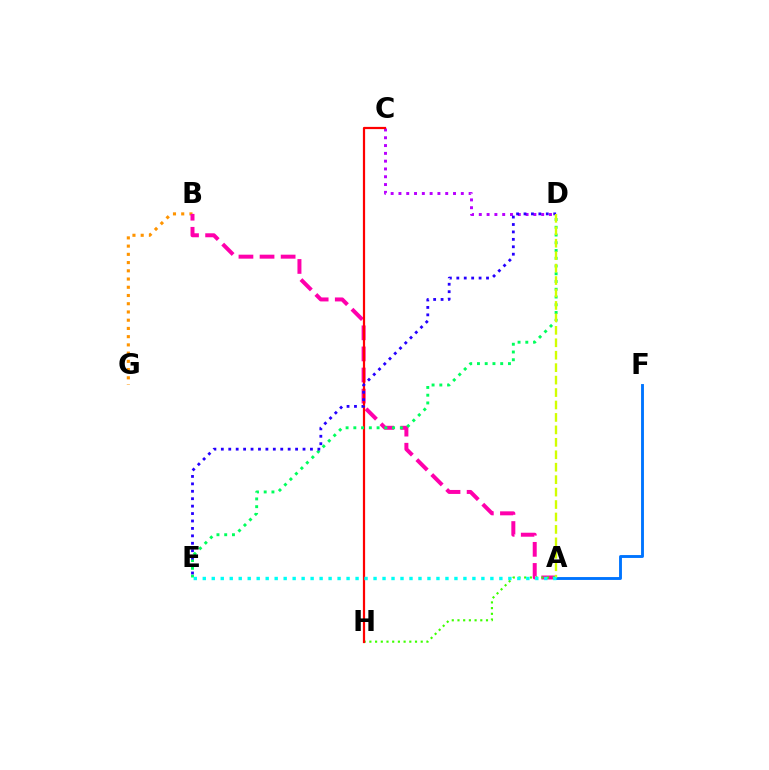{('B', 'G'): [{'color': '#ff9400', 'line_style': 'dotted', 'thickness': 2.24}], ('A', 'B'): [{'color': '#ff00ac', 'line_style': 'dashed', 'thickness': 2.87}], ('C', 'D'): [{'color': '#b900ff', 'line_style': 'dotted', 'thickness': 2.12}], ('A', 'H'): [{'color': '#3dff00', 'line_style': 'dotted', 'thickness': 1.55}], ('C', 'H'): [{'color': '#ff0000', 'line_style': 'solid', 'thickness': 1.6}], ('D', 'E'): [{'color': '#00ff5c', 'line_style': 'dotted', 'thickness': 2.11}, {'color': '#2500ff', 'line_style': 'dotted', 'thickness': 2.02}], ('A', 'F'): [{'color': '#0074ff', 'line_style': 'solid', 'thickness': 2.07}], ('A', 'D'): [{'color': '#d1ff00', 'line_style': 'dashed', 'thickness': 1.69}], ('A', 'E'): [{'color': '#00fff6', 'line_style': 'dotted', 'thickness': 2.44}]}